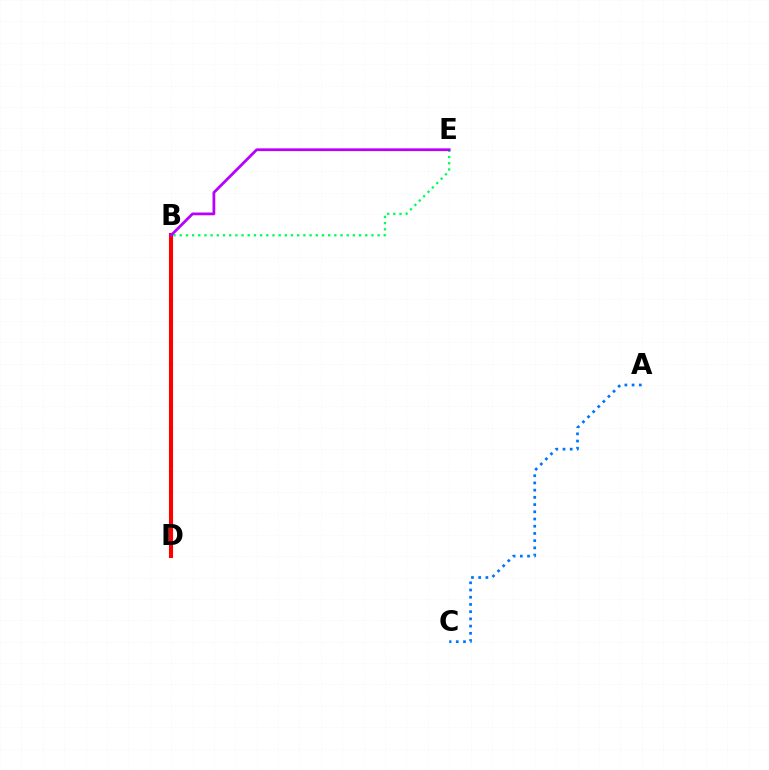{('B', 'D'): [{'color': '#d1ff00', 'line_style': 'dotted', 'thickness': 2.62}, {'color': '#ff0000', 'line_style': 'solid', 'thickness': 2.94}], ('B', 'E'): [{'color': '#00ff5c', 'line_style': 'dotted', 'thickness': 1.68}, {'color': '#b900ff', 'line_style': 'solid', 'thickness': 1.99}], ('A', 'C'): [{'color': '#0074ff', 'line_style': 'dotted', 'thickness': 1.96}]}